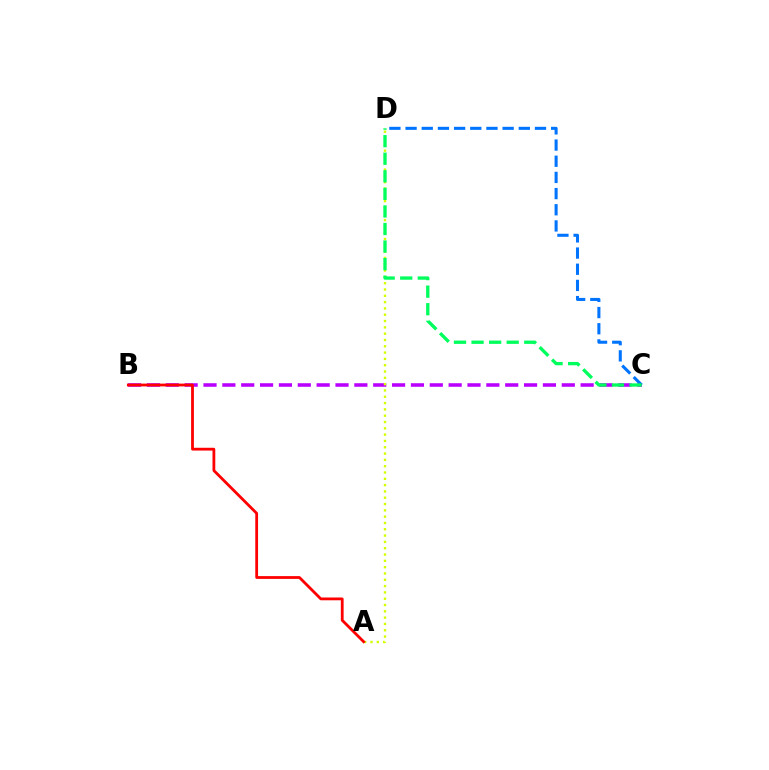{('B', 'C'): [{'color': '#b900ff', 'line_style': 'dashed', 'thickness': 2.56}], ('A', 'D'): [{'color': '#d1ff00', 'line_style': 'dotted', 'thickness': 1.71}], ('C', 'D'): [{'color': '#0074ff', 'line_style': 'dashed', 'thickness': 2.2}, {'color': '#00ff5c', 'line_style': 'dashed', 'thickness': 2.39}], ('A', 'B'): [{'color': '#ff0000', 'line_style': 'solid', 'thickness': 2.01}]}